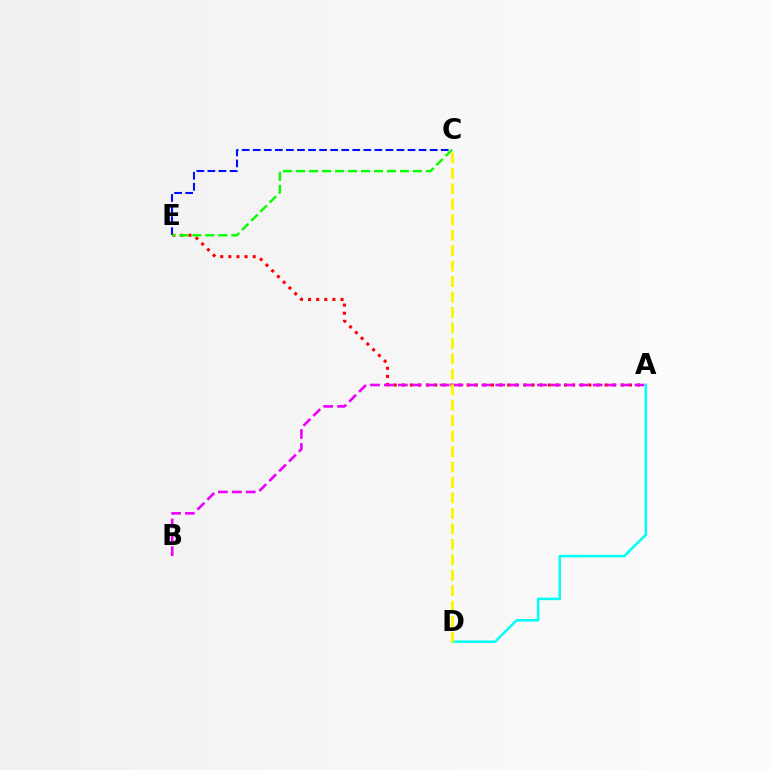{('C', 'E'): [{'color': '#0010ff', 'line_style': 'dashed', 'thickness': 1.5}, {'color': '#08ff00', 'line_style': 'dashed', 'thickness': 1.76}], ('A', 'E'): [{'color': '#ff0000', 'line_style': 'dotted', 'thickness': 2.2}], ('A', 'D'): [{'color': '#00fff6', 'line_style': 'solid', 'thickness': 1.81}], ('A', 'B'): [{'color': '#ee00ff', 'line_style': 'dashed', 'thickness': 1.89}], ('C', 'D'): [{'color': '#fcf500', 'line_style': 'dashed', 'thickness': 2.1}]}